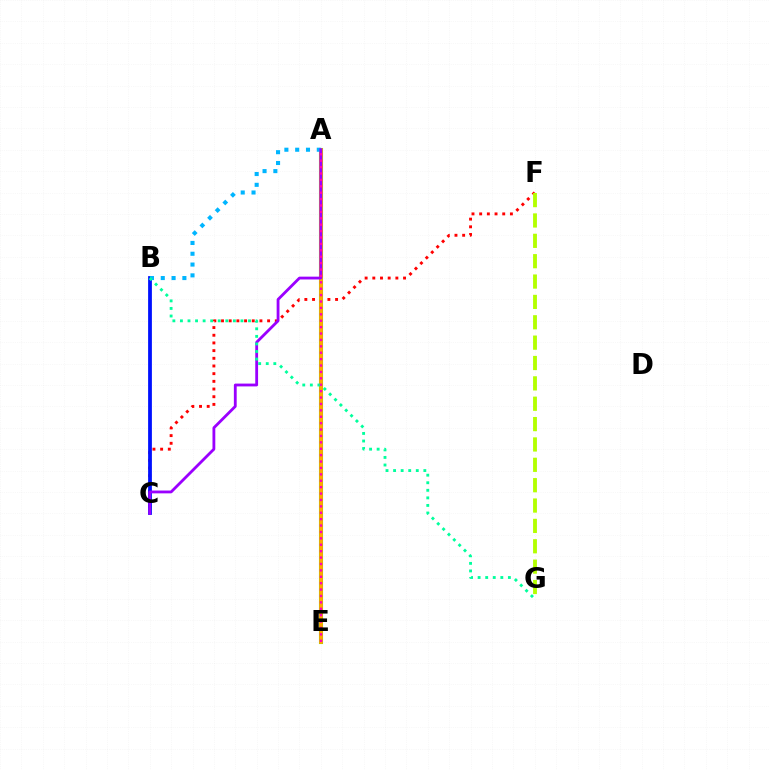{('C', 'F'): [{'color': '#ff0000', 'line_style': 'dotted', 'thickness': 2.09}], ('A', 'E'): [{'color': '#08ff00', 'line_style': 'solid', 'thickness': 2.94}, {'color': '#ffa500', 'line_style': 'solid', 'thickness': 2.72}, {'color': '#ff00bd', 'line_style': 'dotted', 'thickness': 1.74}], ('B', 'C'): [{'color': '#0010ff', 'line_style': 'solid', 'thickness': 2.72}], ('A', 'B'): [{'color': '#00b5ff', 'line_style': 'dotted', 'thickness': 2.94}], ('A', 'C'): [{'color': '#9b00ff', 'line_style': 'solid', 'thickness': 2.03}], ('F', 'G'): [{'color': '#b3ff00', 'line_style': 'dashed', 'thickness': 2.77}], ('B', 'G'): [{'color': '#00ff9d', 'line_style': 'dotted', 'thickness': 2.06}]}